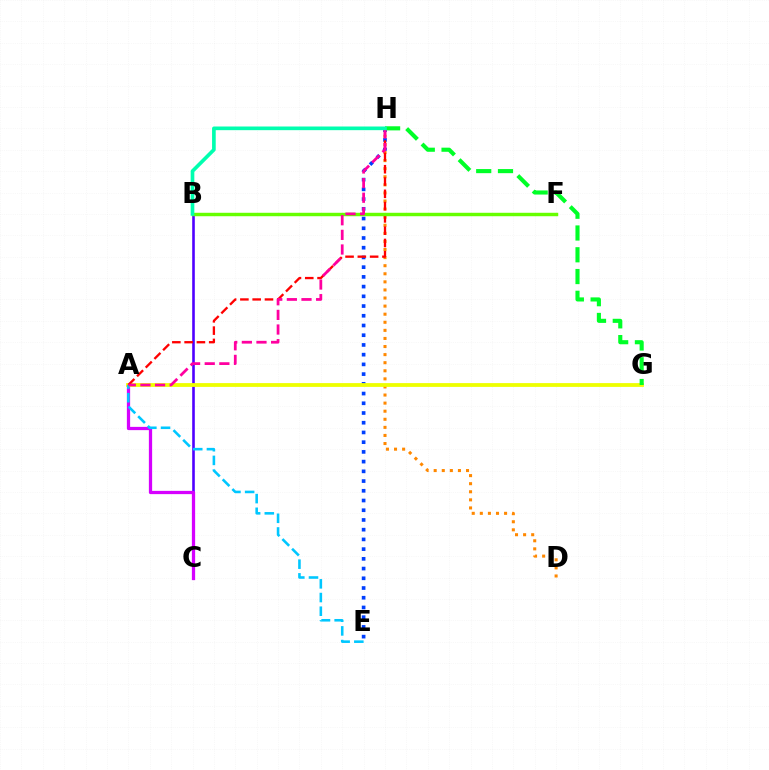{('E', 'H'): [{'color': '#003fff', 'line_style': 'dotted', 'thickness': 2.64}], ('D', 'H'): [{'color': '#ff8800', 'line_style': 'dotted', 'thickness': 2.2}], ('B', 'C'): [{'color': '#4f00ff', 'line_style': 'solid', 'thickness': 1.88}], ('A', 'C'): [{'color': '#d600ff', 'line_style': 'solid', 'thickness': 2.35}], ('A', 'G'): [{'color': '#eeff00', 'line_style': 'solid', 'thickness': 2.73}], ('A', 'H'): [{'color': '#ff0000', 'line_style': 'dashed', 'thickness': 1.67}, {'color': '#ff00a0', 'line_style': 'dashed', 'thickness': 1.99}], ('A', 'E'): [{'color': '#00c7ff', 'line_style': 'dashed', 'thickness': 1.86}], ('B', 'F'): [{'color': '#66ff00', 'line_style': 'solid', 'thickness': 2.47}], ('G', 'H'): [{'color': '#00ff27', 'line_style': 'dashed', 'thickness': 2.96}], ('B', 'H'): [{'color': '#00ffaf', 'line_style': 'solid', 'thickness': 2.63}]}